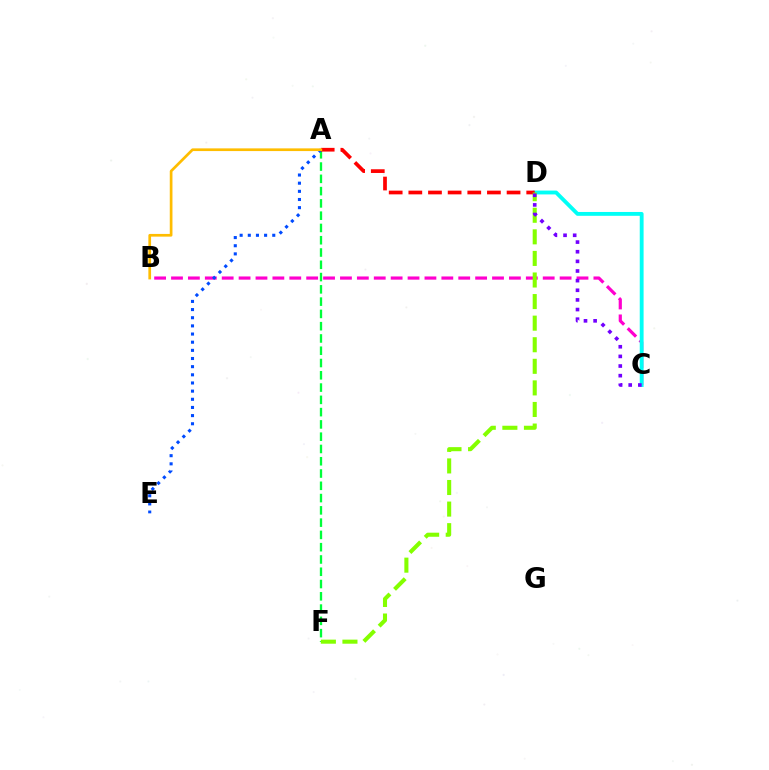{('B', 'C'): [{'color': '#ff00cf', 'line_style': 'dashed', 'thickness': 2.3}], ('A', 'F'): [{'color': '#00ff39', 'line_style': 'dashed', 'thickness': 1.67}], ('A', 'E'): [{'color': '#004bff', 'line_style': 'dotted', 'thickness': 2.22}], ('C', 'D'): [{'color': '#00fff6', 'line_style': 'solid', 'thickness': 2.77}, {'color': '#7200ff', 'line_style': 'dotted', 'thickness': 2.62}], ('A', 'D'): [{'color': '#ff0000', 'line_style': 'dashed', 'thickness': 2.67}], ('D', 'F'): [{'color': '#84ff00', 'line_style': 'dashed', 'thickness': 2.93}], ('A', 'B'): [{'color': '#ffbd00', 'line_style': 'solid', 'thickness': 1.95}]}